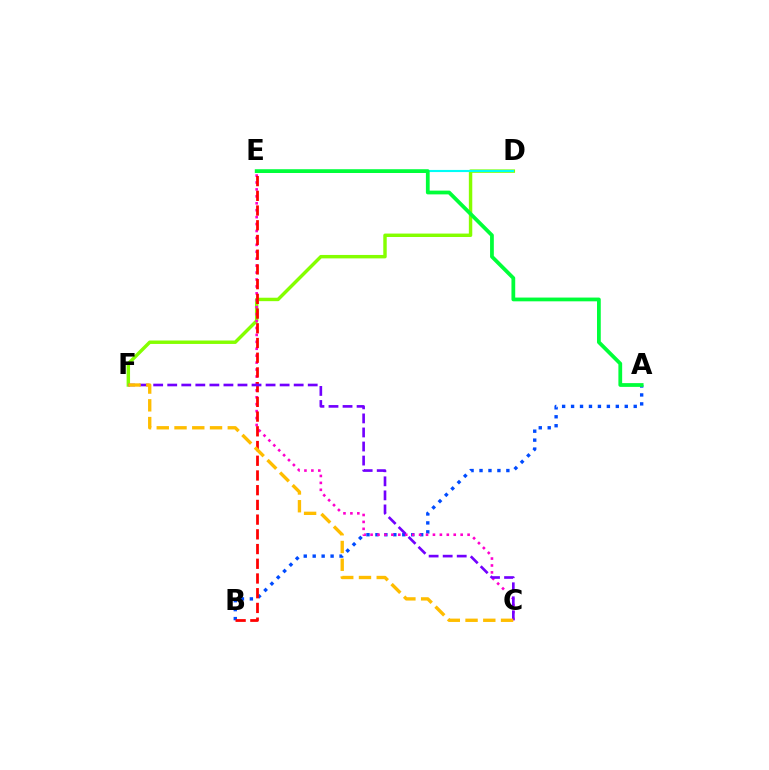{('A', 'B'): [{'color': '#004bff', 'line_style': 'dotted', 'thickness': 2.43}], ('D', 'F'): [{'color': '#84ff00', 'line_style': 'solid', 'thickness': 2.47}], ('C', 'E'): [{'color': '#ff00cf', 'line_style': 'dotted', 'thickness': 1.88}], ('B', 'E'): [{'color': '#ff0000', 'line_style': 'dashed', 'thickness': 2.0}], ('D', 'E'): [{'color': '#00fff6', 'line_style': 'solid', 'thickness': 1.54}], ('A', 'E'): [{'color': '#00ff39', 'line_style': 'solid', 'thickness': 2.71}], ('C', 'F'): [{'color': '#7200ff', 'line_style': 'dashed', 'thickness': 1.91}, {'color': '#ffbd00', 'line_style': 'dashed', 'thickness': 2.41}]}